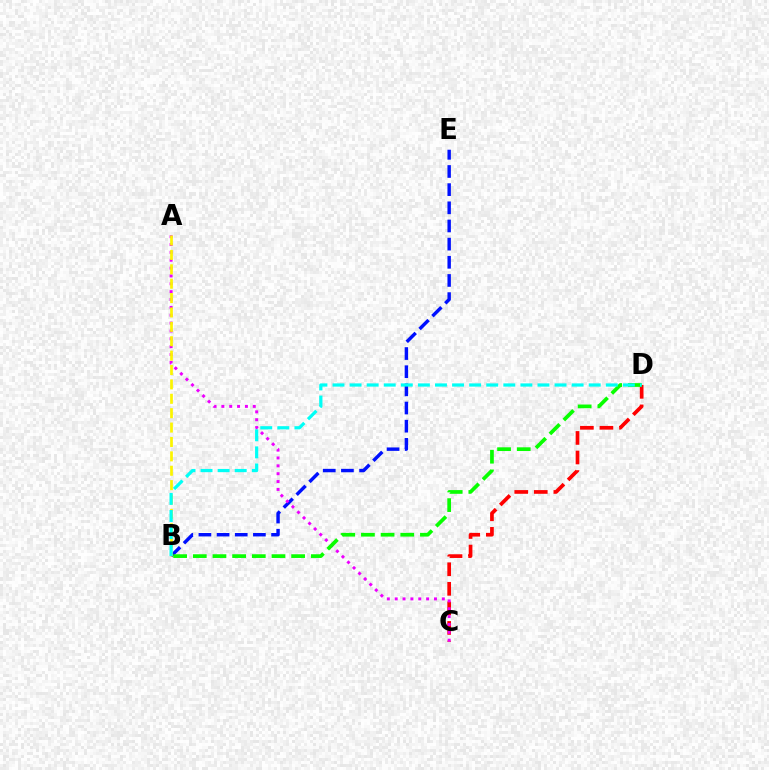{('B', 'E'): [{'color': '#0010ff', 'line_style': 'dashed', 'thickness': 2.47}], ('C', 'D'): [{'color': '#ff0000', 'line_style': 'dashed', 'thickness': 2.66}], ('A', 'C'): [{'color': '#ee00ff', 'line_style': 'dotted', 'thickness': 2.13}], ('A', 'B'): [{'color': '#fcf500', 'line_style': 'dashed', 'thickness': 1.95}], ('B', 'D'): [{'color': '#08ff00', 'line_style': 'dashed', 'thickness': 2.67}, {'color': '#00fff6', 'line_style': 'dashed', 'thickness': 2.32}]}